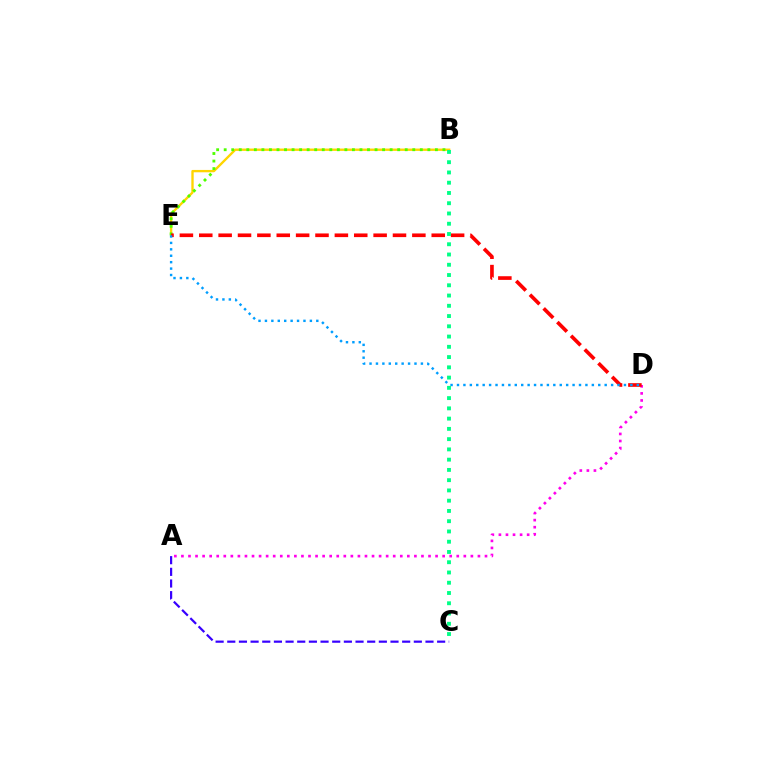{('B', 'E'): [{'color': '#ffd500', 'line_style': 'solid', 'thickness': 1.69}, {'color': '#4fff00', 'line_style': 'dotted', 'thickness': 2.05}], ('A', 'D'): [{'color': '#ff00ed', 'line_style': 'dotted', 'thickness': 1.92}], ('A', 'C'): [{'color': '#3700ff', 'line_style': 'dashed', 'thickness': 1.58}], ('D', 'E'): [{'color': '#ff0000', 'line_style': 'dashed', 'thickness': 2.63}, {'color': '#009eff', 'line_style': 'dotted', 'thickness': 1.74}], ('B', 'C'): [{'color': '#00ff86', 'line_style': 'dotted', 'thickness': 2.79}]}